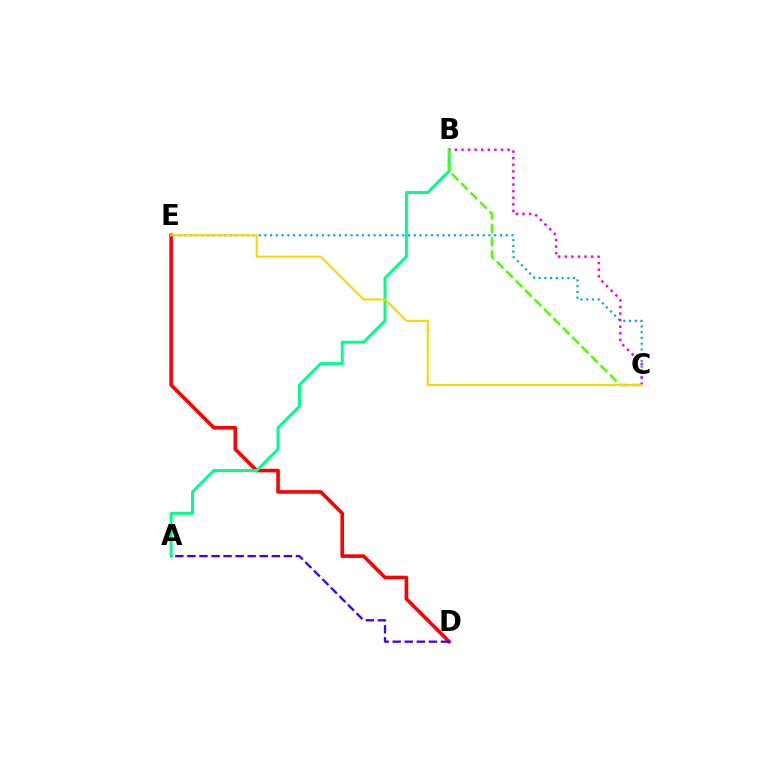{('D', 'E'): [{'color': '#ff0000', 'line_style': 'solid', 'thickness': 2.59}], ('C', 'E'): [{'color': '#009eff', 'line_style': 'dotted', 'thickness': 1.56}, {'color': '#ffd500', 'line_style': 'solid', 'thickness': 1.53}], ('A', 'B'): [{'color': '#00ff86', 'line_style': 'solid', 'thickness': 2.15}], ('B', 'C'): [{'color': '#ff00ed', 'line_style': 'dotted', 'thickness': 1.79}, {'color': '#4fff00', 'line_style': 'dashed', 'thickness': 1.81}], ('A', 'D'): [{'color': '#3700ff', 'line_style': 'dashed', 'thickness': 1.64}]}